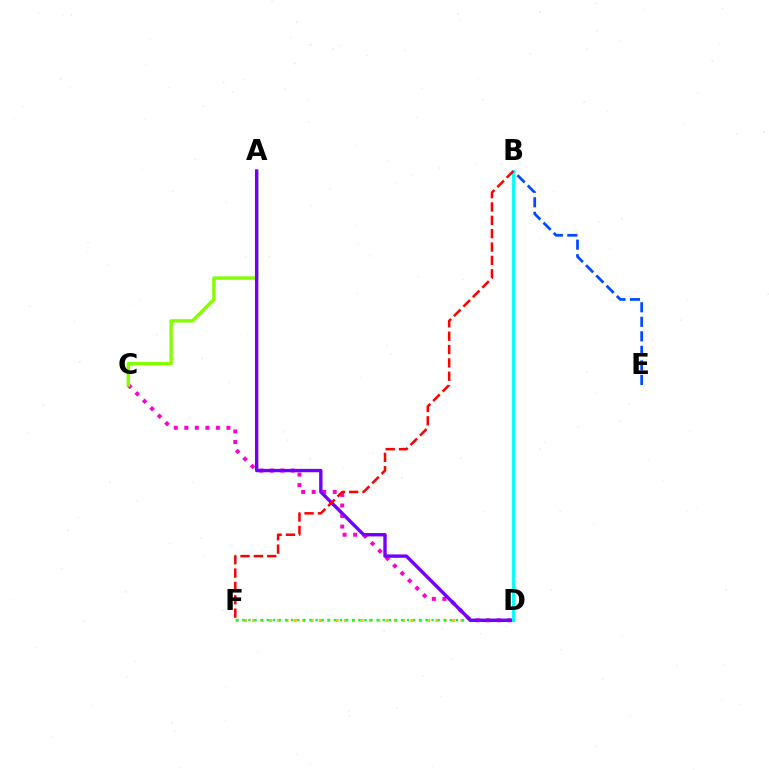{('C', 'D'): [{'color': '#ff00cf', 'line_style': 'dotted', 'thickness': 2.86}], ('D', 'F'): [{'color': '#ffbd00', 'line_style': 'dotted', 'thickness': 2.26}, {'color': '#00ff39', 'line_style': 'dotted', 'thickness': 1.66}], ('B', 'E'): [{'color': '#004bff', 'line_style': 'dashed', 'thickness': 1.97}], ('A', 'C'): [{'color': '#84ff00', 'line_style': 'solid', 'thickness': 2.46}], ('A', 'D'): [{'color': '#7200ff', 'line_style': 'solid', 'thickness': 2.44}], ('B', 'D'): [{'color': '#00fff6', 'line_style': 'solid', 'thickness': 2.08}], ('B', 'F'): [{'color': '#ff0000', 'line_style': 'dashed', 'thickness': 1.81}]}